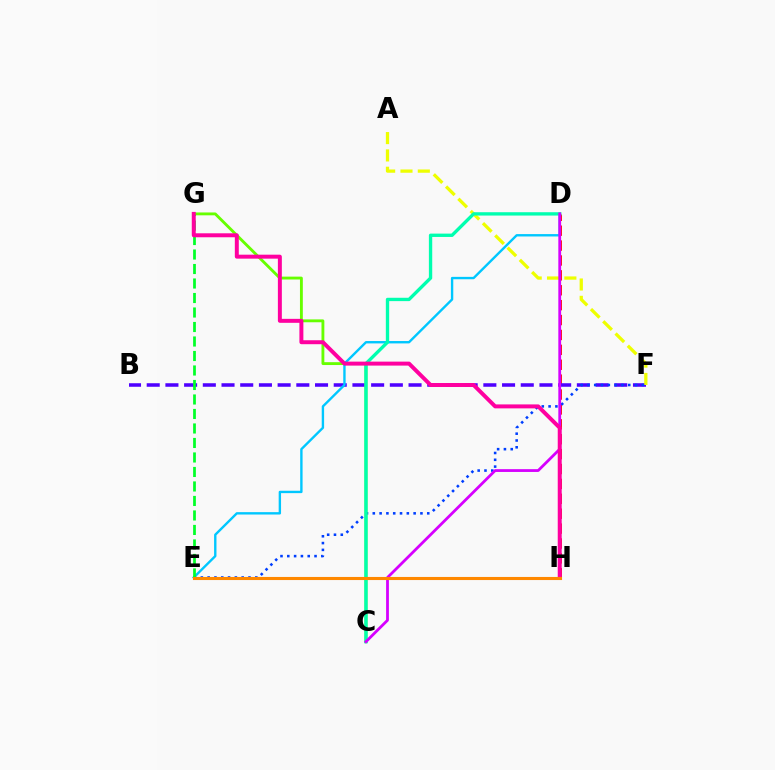{('D', 'H'): [{'color': '#ff0000', 'line_style': 'dashed', 'thickness': 2.02}], ('B', 'F'): [{'color': '#4f00ff', 'line_style': 'dashed', 'thickness': 2.54}], ('A', 'F'): [{'color': '#eeff00', 'line_style': 'dashed', 'thickness': 2.35}], ('E', 'F'): [{'color': '#003fff', 'line_style': 'dotted', 'thickness': 1.85}], ('D', 'E'): [{'color': '#00c7ff', 'line_style': 'solid', 'thickness': 1.71}], ('C', 'G'): [{'color': '#66ff00', 'line_style': 'solid', 'thickness': 2.06}], ('E', 'G'): [{'color': '#00ff27', 'line_style': 'dashed', 'thickness': 1.97}], ('C', 'D'): [{'color': '#00ffaf', 'line_style': 'solid', 'thickness': 2.41}, {'color': '#d600ff', 'line_style': 'solid', 'thickness': 2.01}], ('G', 'H'): [{'color': '#ff00a0', 'line_style': 'solid', 'thickness': 2.85}], ('E', 'H'): [{'color': '#ff8800', 'line_style': 'solid', 'thickness': 2.23}]}